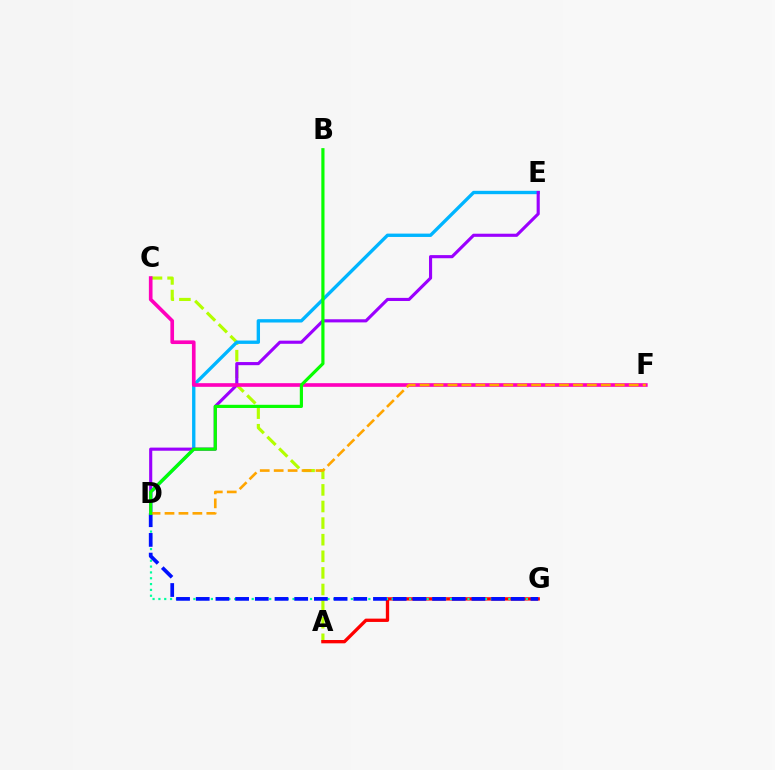{('A', 'C'): [{'color': '#b3ff00', 'line_style': 'dashed', 'thickness': 2.26}], ('A', 'G'): [{'color': '#ff0000', 'line_style': 'solid', 'thickness': 2.39}], ('D', 'E'): [{'color': '#00b5ff', 'line_style': 'solid', 'thickness': 2.41}, {'color': '#9b00ff', 'line_style': 'solid', 'thickness': 2.25}], ('D', 'G'): [{'color': '#00ff9d', 'line_style': 'dotted', 'thickness': 1.58}, {'color': '#0010ff', 'line_style': 'dashed', 'thickness': 2.68}], ('C', 'F'): [{'color': '#ff00bd', 'line_style': 'solid', 'thickness': 2.63}], ('D', 'F'): [{'color': '#ffa500', 'line_style': 'dashed', 'thickness': 1.89}], ('B', 'D'): [{'color': '#08ff00', 'line_style': 'solid', 'thickness': 2.29}]}